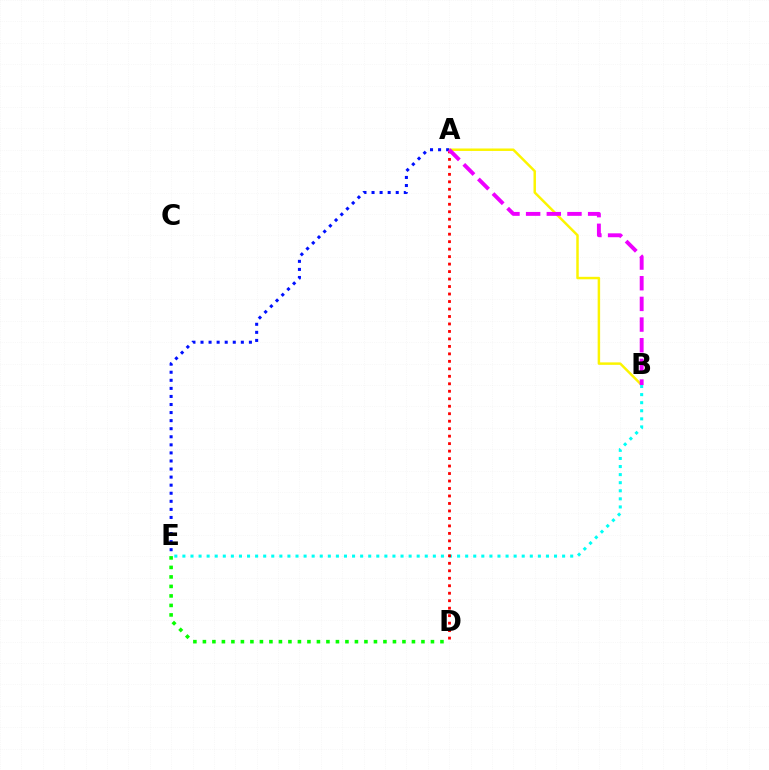{('D', 'E'): [{'color': '#08ff00', 'line_style': 'dotted', 'thickness': 2.58}], ('A', 'B'): [{'color': '#fcf500', 'line_style': 'solid', 'thickness': 1.78}, {'color': '#ee00ff', 'line_style': 'dashed', 'thickness': 2.81}], ('B', 'E'): [{'color': '#00fff6', 'line_style': 'dotted', 'thickness': 2.2}], ('A', 'E'): [{'color': '#0010ff', 'line_style': 'dotted', 'thickness': 2.19}], ('A', 'D'): [{'color': '#ff0000', 'line_style': 'dotted', 'thickness': 2.03}]}